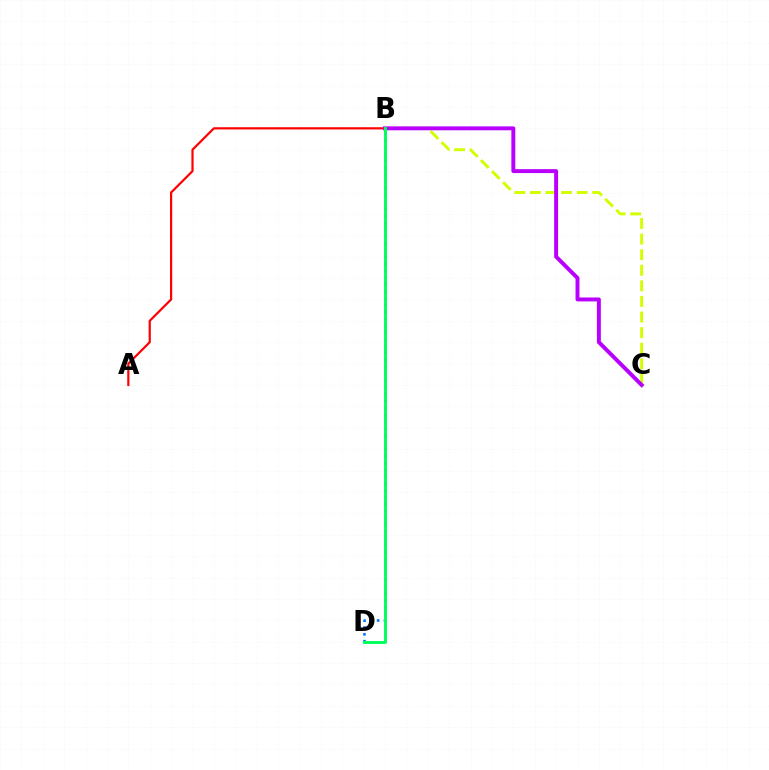{('A', 'B'): [{'color': '#ff0000', 'line_style': 'solid', 'thickness': 1.59}], ('B', 'D'): [{'color': '#0074ff', 'line_style': 'dotted', 'thickness': 1.87}, {'color': '#00ff5c', 'line_style': 'solid', 'thickness': 2.1}], ('B', 'C'): [{'color': '#d1ff00', 'line_style': 'dashed', 'thickness': 2.12}, {'color': '#b900ff', 'line_style': 'solid', 'thickness': 2.83}]}